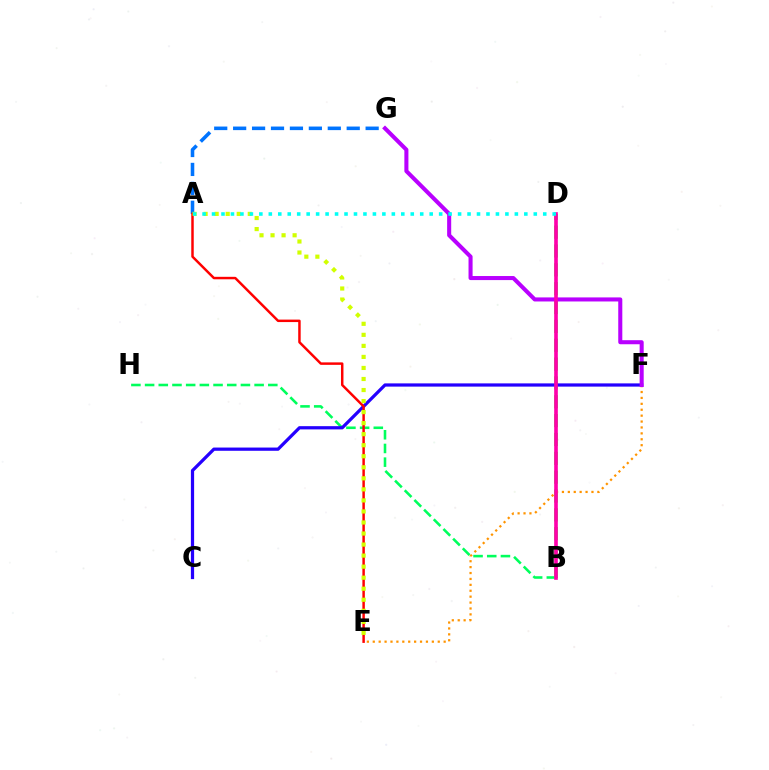{('B', 'D'): [{'color': '#3dff00', 'line_style': 'dashed', 'thickness': 2.56}, {'color': '#ff00ac', 'line_style': 'solid', 'thickness': 2.62}], ('A', 'G'): [{'color': '#0074ff', 'line_style': 'dashed', 'thickness': 2.57}], ('B', 'H'): [{'color': '#00ff5c', 'line_style': 'dashed', 'thickness': 1.86}], ('C', 'F'): [{'color': '#2500ff', 'line_style': 'solid', 'thickness': 2.33}], ('A', 'E'): [{'color': '#ff0000', 'line_style': 'solid', 'thickness': 1.78}, {'color': '#d1ff00', 'line_style': 'dotted', 'thickness': 3.0}], ('E', 'F'): [{'color': '#ff9400', 'line_style': 'dotted', 'thickness': 1.61}], ('F', 'G'): [{'color': '#b900ff', 'line_style': 'solid', 'thickness': 2.92}], ('A', 'D'): [{'color': '#00fff6', 'line_style': 'dotted', 'thickness': 2.57}]}